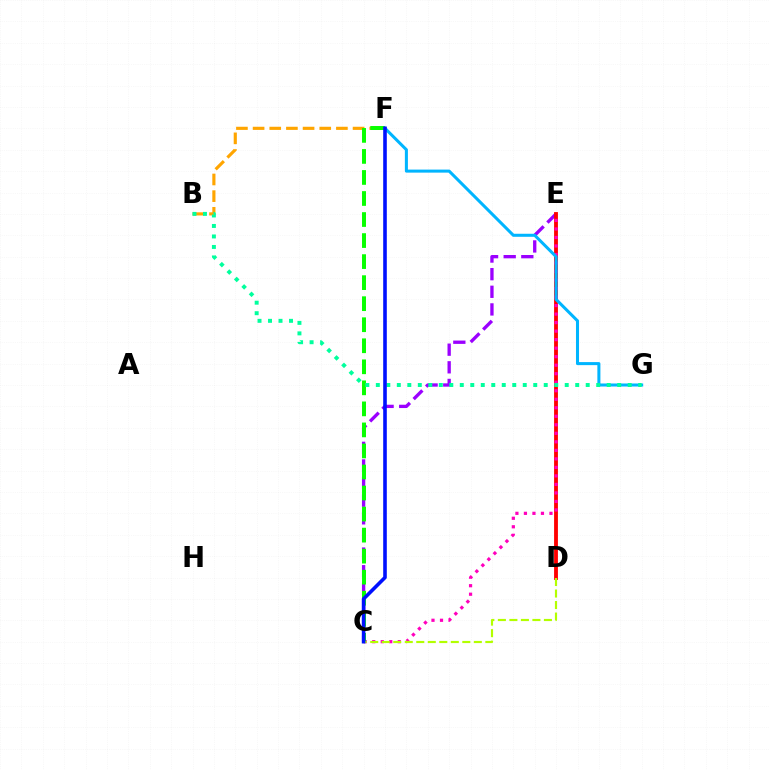{('C', 'E'): [{'color': '#9b00ff', 'line_style': 'dashed', 'thickness': 2.39}, {'color': '#ff00bd', 'line_style': 'dotted', 'thickness': 2.31}], ('D', 'E'): [{'color': '#ff0000', 'line_style': 'solid', 'thickness': 2.76}], ('B', 'F'): [{'color': '#ffa500', 'line_style': 'dashed', 'thickness': 2.26}], ('C', 'F'): [{'color': '#08ff00', 'line_style': 'dashed', 'thickness': 2.86}, {'color': '#0010ff', 'line_style': 'solid', 'thickness': 2.59}], ('C', 'D'): [{'color': '#b3ff00', 'line_style': 'dashed', 'thickness': 1.56}], ('F', 'G'): [{'color': '#00b5ff', 'line_style': 'solid', 'thickness': 2.19}], ('B', 'G'): [{'color': '#00ff9d', 'line_style': 'dotted', 'thickness': 2.85}]}